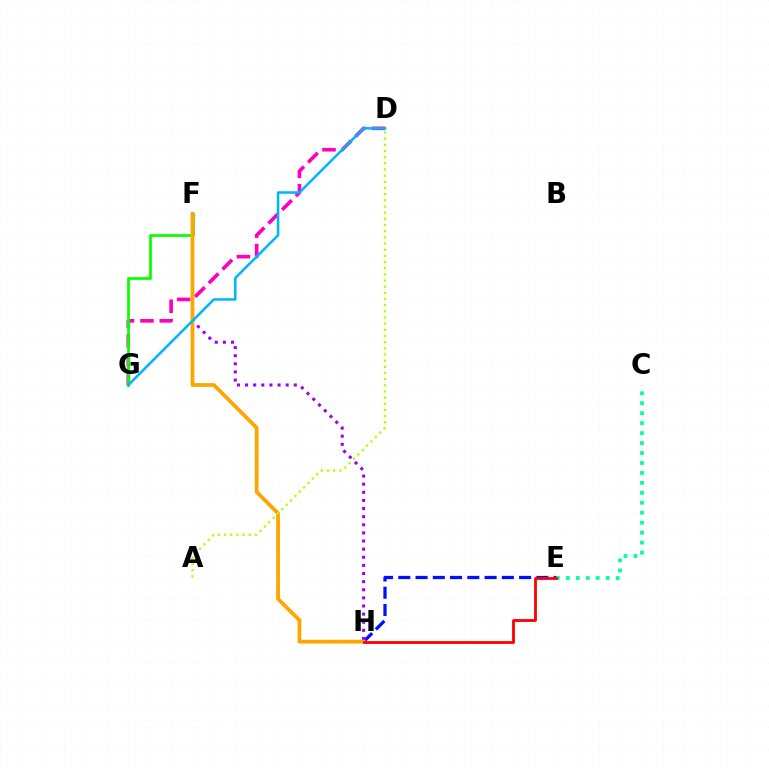{('D', 'G'): [{'color': '#ff00bd', 'line_style': 'dashed', 'thickness': 2.63}, {'color': '#00b5ff', 'line_style': 'solid', 'thickness': 1.82}], ('C', 'E'): [{'color': '#00ff9d', 'line_style': 'dotted', 'thickness': 2.71}], ('E', 'H'): [{'color': '#0010ff', 'line_style': 'dashed', 'thickness': 2.34}, {'color': '#ff0000', 'line_style': 'solid', 'thickness': 2.03}], ('F', 'G'): [{'color': '#08ff00', 'line_style': 'solid', 'thickness': 1.98}], ('F', 'H'): [{'color': '#9b00ff', 'line_style': 'dotted', 'thickness': 2.21}, {'color': '#ffa500', 'line_style': 'solid', 'thickness': 2.71}], ('A', 'D'): [{'color': '#b3ff00', 'line_style': 'dotted', 'thickness': 1.68}]}